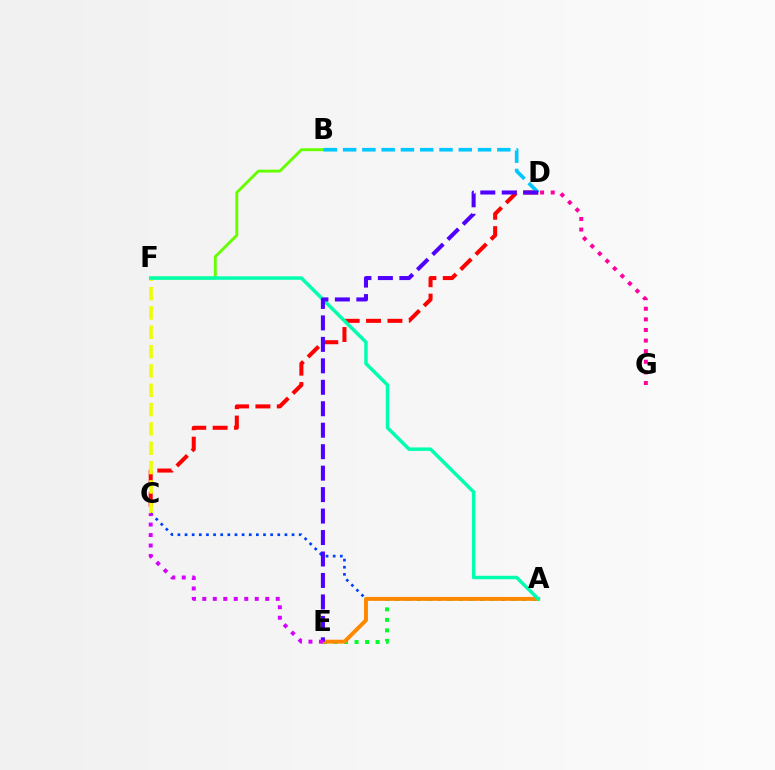{('A', 'E'): [{'color': '#00ff27', 'line_style': 'dotted', 'thickness': 2.86}, {'color': '#ff8800', 'line_style': 'solid', 'thickness': 2.82}], ('C', 'D'): [{'color': '#ff0000', 'line_style': 'dashed', 'thickness': 2.91}], ('B', 'F'): [{'color': '#66ff00', 'line_style': 'solid', 'thickness': 2.08}], ('C', 'F'): [{'color': '#eeff00', 'line_style': 'dashed', 'thickness': 2.63}], ('A', 'C'): [{'color': '#003fff', 'line_style': 'dotted', 'thickness': 1.94}], ('B', 'D'): [{'color': '#00c7ff', 'line_style': 'dashed', 'thickness': 2.62}], ('D', 'G'): [{'color': '#ff00a0', 'line_style': 'dotted', 'thickness': 2.88}], ('A', 'F'): [{'color': '#00ffaf', 'line_style': 'solid', 'thickness': 2.49}], ('D', 'E'): [{'color': '#4f00ff', 'line_style': 'dashed', 'thickness': 2.92}], ('C', 'E'): [{'color': '#d600ff', 'line_style': 'dotted', 'thickness': 2.85}]}